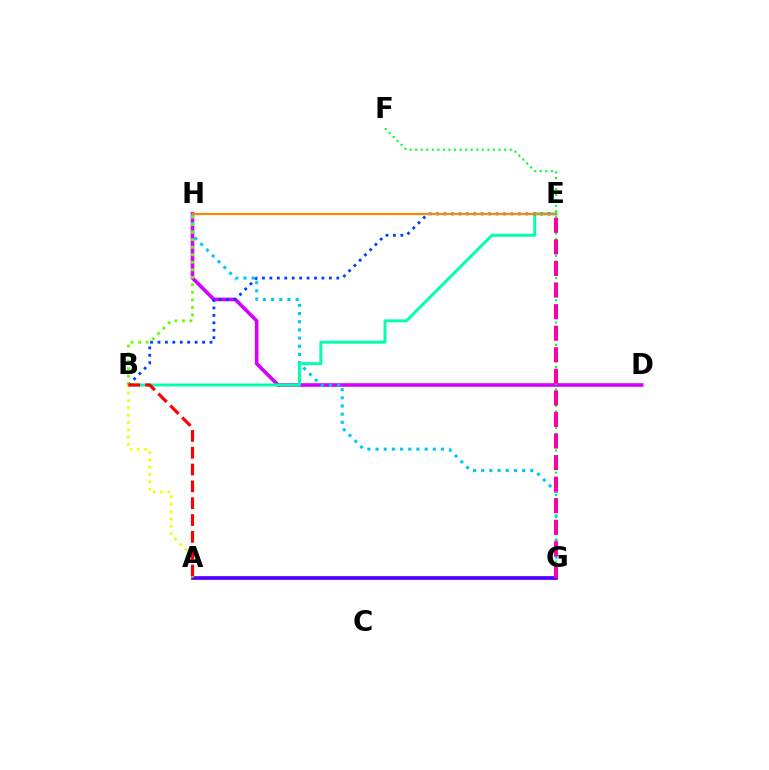{('D', 'H'): [{'color': '#d600ff', 'line_style': 'solid', 'thickness': 2.61}], ('G', 'H'): [{'color': '#00c7ff', 'line_style': 'dotted', 'thickness': 2.22}], ('A', 'G'): [{'color': '#4f00ff', 'line_style': 'solid', 'thickness': 2.67}], ('B', 'E'): [{'color': '#00ffaf', 'line_style': 'solid', 'thickness': 2.12}, {'color': '#003fff', 'line_style': 'dotted', 'thickness': 2.02}], ('A', 'B'): [{'color': '#eeff00', 'line_style': 'dotted', 'thickness': 1.99}, {'color': '#ff0000', 'line_style': 'dashed', 'thickness': 2.29}], ('F', 'G'): [{'color': '#00ff27', 'line_style': 'dotted', 'thickness': 1.51}], ('E', 'G'): [{'color': '#ff00a0', 'line_style': 'dashed', 'thickness': 2.93}], ('B', 'H'): [{'color': '#66ff00', 'line_style': 'dotted', 'thickness': 2.04}], ('E', 'H'): [{'color': '#ff8800', 'line_style': 'solid', 'thickness': 1.58}]}